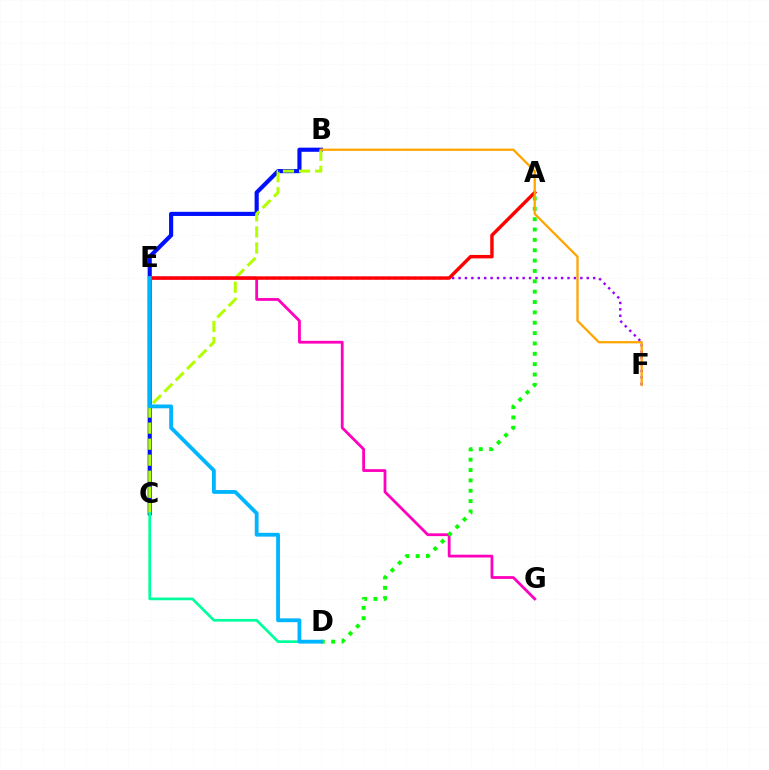{('B', 'C'): [{'color': '#0010ff', 'line_style': 'solid', 'thickness': 2.98}, {'color': '#b3ff00', 'line_style': 'dashed', 'thickness': 2.18}], ('C', 'D'): [{'color': '#00ff9d', 'line_style': 'solid', 'thickness': 1.95}], ('E', 'F'): [{'color': '#9b00ff', 'line_style': 'dotted', 'thickness': 1.74}], ('E', 'G'): [{'color': '#ff00bd', 'line_style': 'solid', 'thickness': 2.01}], ('A', 'E'): [{'color': '#ff0000', 'line_style': 'solid', 'thickness': 2.46}], ('A', 'D'): [{'color': '#08ff00', 'line_style': 'dotted', 'thickness': 2.81}], ('D', 'E'): [{'color': '#00b5ff', 'line_style': 'solid', 'thickness': 2.74}], ('B', 'F'): [{'color': '#ffa500', 'line_style': 'solid', 'thickness': 1.64}]}